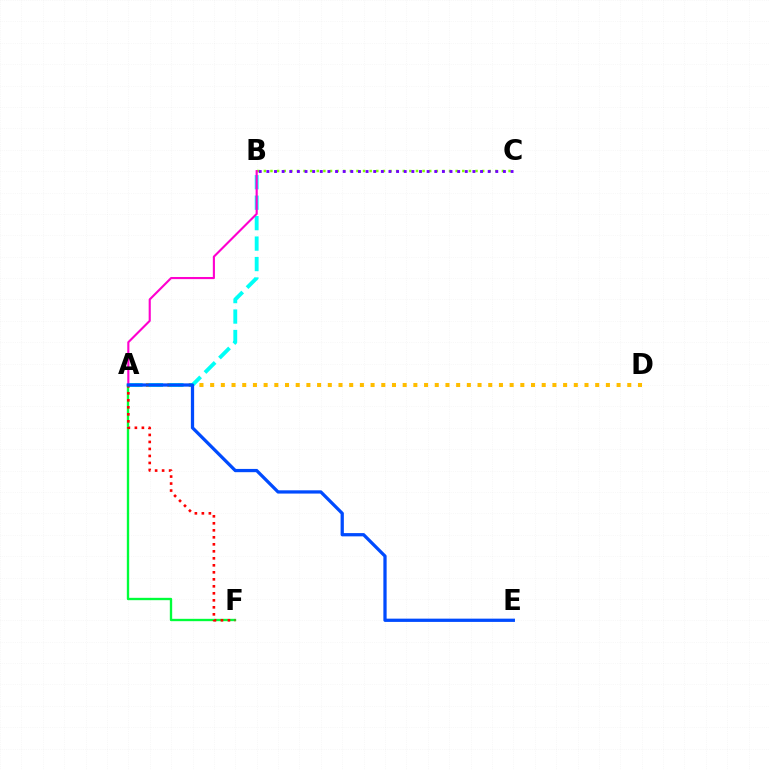{('A', 'D'): [{'color': '#ffbd00', 'line_style': 'dotted', 'thickness': 2.91}], ('A', 'B'): [{'color': '#00fff6', 'line_style': 'dashed', 'thickness': 2.78}, {'color': '#ff00cf', 'line_style': 'solid', 'thickness': 1.53}], ('A', 'F'): [{'color': '#00ff39', 'line_style': 'solid', 'thickness': 1.69}, {'color': '#ff0000', 'line_style': 'dotted', 'thickness': 1.9}], ('B', 'C'): [{'color': '#84ff00', 'line_style': 'dotted', 'thickness': 1.8}, {'color': '#7200ff', 'line_style': 'dotted', 'thickness': 2.07}], ('A', 'E'): [{'color': '#004bff', 'line_style': 'solid', 'thickness': 2.35}]}